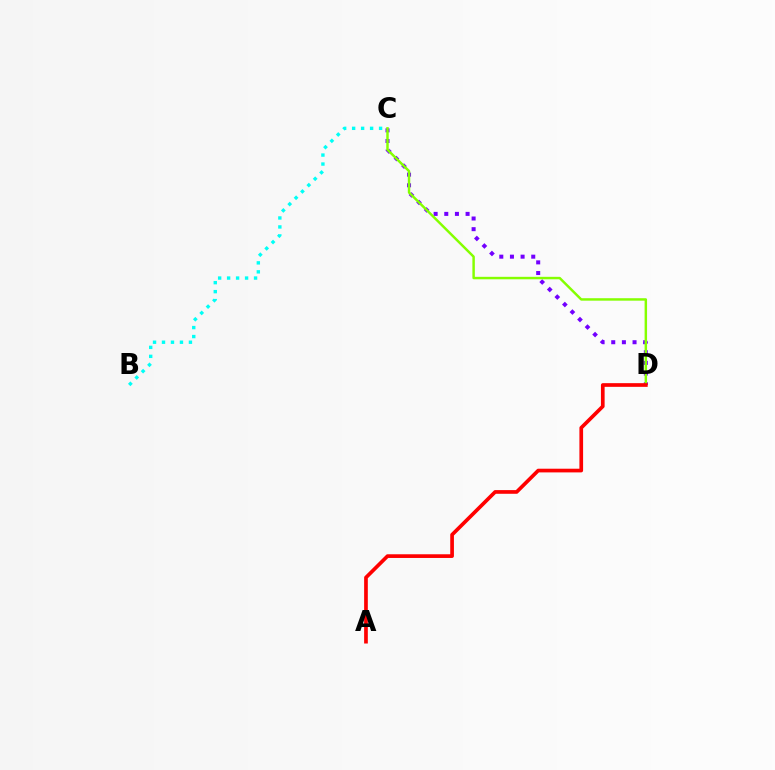{('B', 'C'): [{'color': '#00fff6', 'line_style': 'dotted', 'thickness': 2.44}], ('C', 'D'): [{'color': '#7200ff', 'line_style': 'dotted', 'thickness': 2.89}, {'color': '#84ff00', 'line_style': 'solid', 'thickness': 1.77}], ('A', 'D'): [{'color': '#ff0000', 'line_style': 'solid', 'thickness': 2.65}]}